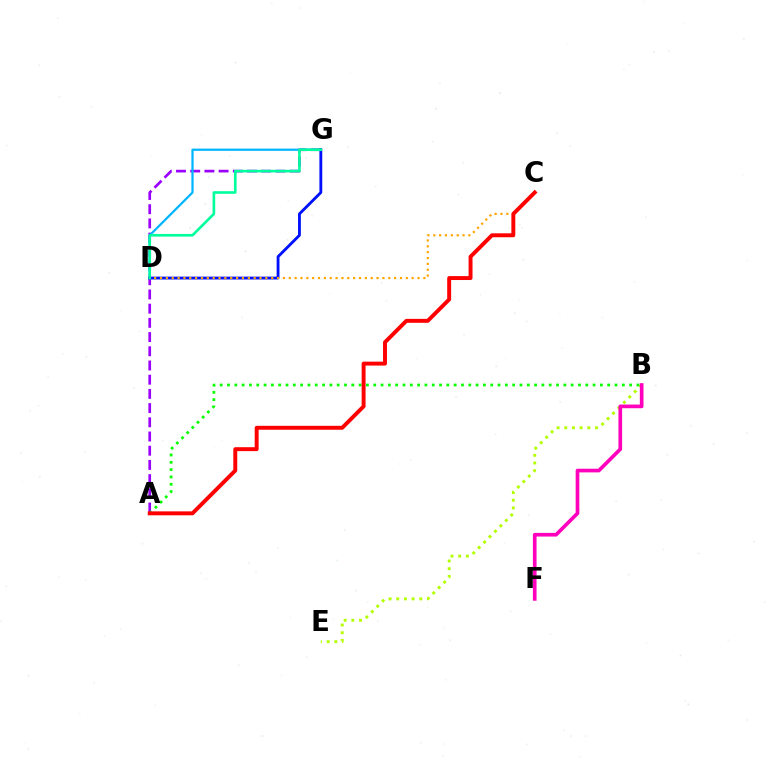{('A', 'G'): [{'color': '#9b00ff', 'line_style': 'dashed', 'thickness': 1.93}], ('D', 'G'): [{'color': '#00b5ff', 'line_style': 'solid', 'thickness': 1.62}, {'color': '#0010ff', 'line_style': 'solid', 'thickness': 2.04}, {'color': '#00ff9d', 'line_style': 'solid', 'thickness': 1.9}], ('B', 'E'): [{'color': '#b3ff00', 'line_style': 'dotted', 'thickness': 2.09}], ('A', 'B'): [{'color': '#08ff00', 'line_style': 'dotted', 'thickness': 1.99}], ('C', 'D'): [{'color': '#ffa500', 'line_style': 'dotted', 'thickness': 1.59}], ('A', 'C'): [{'color': '#ff0000', 'line_style': 'solid', 'thickness': 2.83}], ('B', 'F'): [{'color': '#ff00bd', 'line_style': 'solid', 'thickness': 2.63}]}